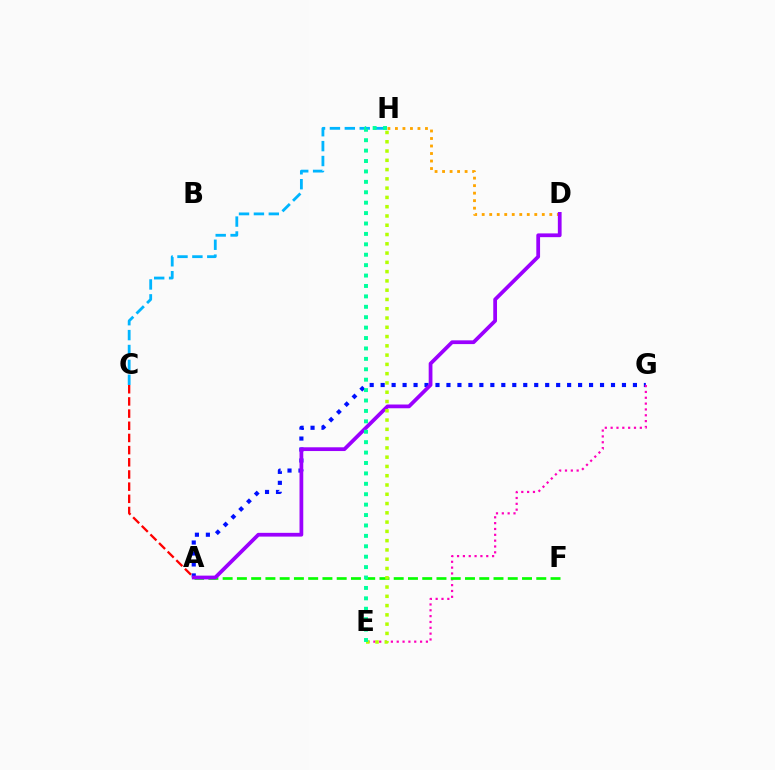{('C', 'H'): [{'color': '#00b5ff', 'line_style': 'dashed', 'thickness': 2.02}], ('A', 'G'): [{'color': '#0010ff', 'line_style': 'dotted', 'thickness': 2.98}], ('E', 'G'): [{'color': '#ff00bd', 'line_style': 'dotted', 'thickness': 1.59}], ('D', 'H'): [{'color': '#ffa500', 'line_style': 'dotted', 'thickness': 2.04}], ('A', 'F'): [{'color': '#08ff00', 'line_style': 'dashed', 'thickness': 1.94}], ('A', 'D'): [{'color': '#9b00ff', 'line_style': 'solid', 'thickness': 2.7}], ('A', 'C'): [{'color': '#ff0000', 'line_style': 'dashed', 'thickness': 1.65}], ('E', 'H'): [{'color': '#b3ff00', 'line_style': 'dotted', 'thickness': 2.52}, {'color': '#00ff9d', 'line_style': 'dotted', 'thickness': 2.83}]}